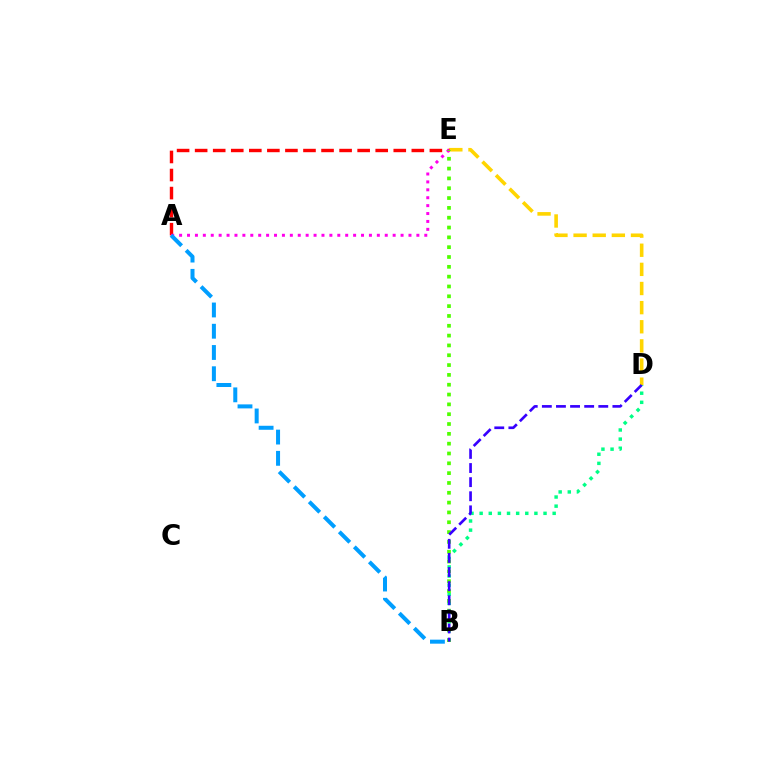{('D', 'E'): [{'color': '#ffd500', 'line_style': 'dashed', 'thickness': 2.6}], ('A', 'E'): [{'color': '#ff0000', 'line_style': 'dashed', 'thickness': 2.45}, {'color': '#ff00ed', 'line_style': 'dotted', 'thickness': 2.15}], ('B', 'D'): [{'color': '#00ff86', 'line_style': 'dotted', 'thickness': 2.48}, {'color': '#3700ff', 'line_style': 'dashed', 'thickness': 1.92}], ('B', 'E'): [{'color': '#4fff00', 'line_style': 'dotted', 'thickness': 2.67}], ('A', 'B'): [{'color': '#009eff', 'line_style': 'dashed', 'thickness': 2.89}]}